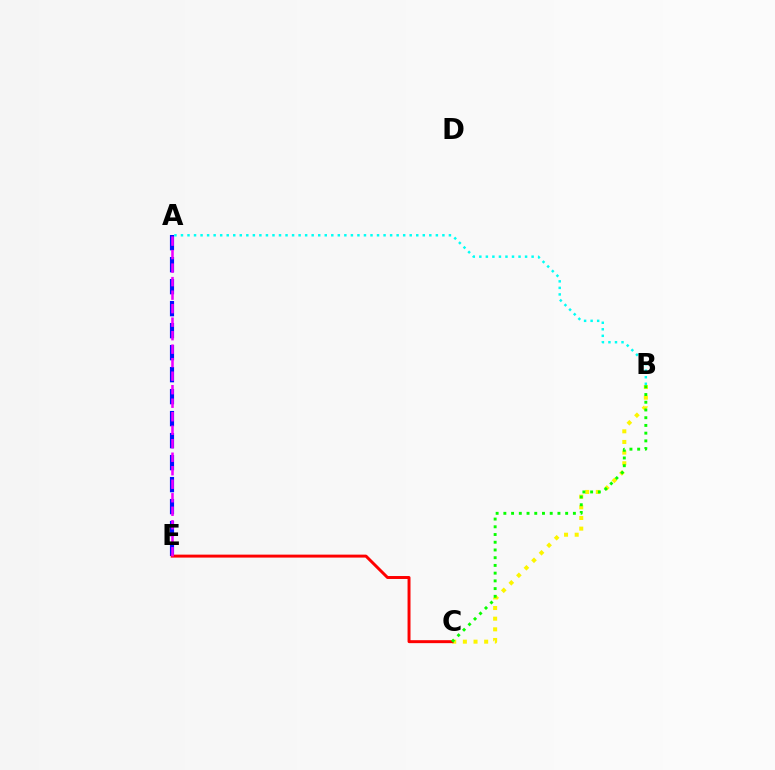{('B', 'C'): [{'color': '#fcf500', 'line_style': 'dotted', 'thickness': 2.89}, {'color': '#08ff00', 'line_style': 'dotted', 'thickness': 2.1}], ('A', 'E'): [{'color': '#0010ff', 'line_style': 'dashed', 'thickness': 2.99}, {'color': '#ee00ff', 'line_style': 'dashed', 'thickness': 1.83}], ('C', 'E'): [{'color': '#ff0000', 'line_style': 'solid', 'thickness': 2.13}], ('A', 'B'): [{'color': '#00fff6', 'line_style': 'dotted', 'thickness': 1.78}]}